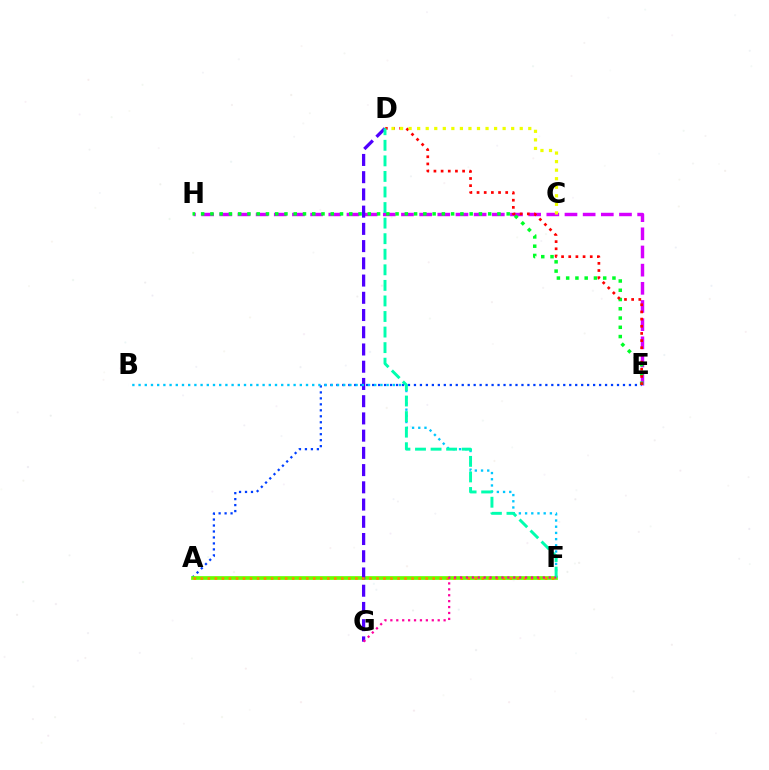{('E', 'H'): [{'color': '#d600ff', 'line_style': 'dashed', 'thickness': 2.47}, {'color': '#00ff27', 'line_style': 'dotted', 'thickness': 2.52}], ('A', 'E'): [{'color': '#003fff', 'line_style': 'dotted', 'thickness': 1.62}], ('D', 'E'): [{'color': '#ff0000', 'line_style': 'dotted', 'thickness': 1.95}], ('C', 'D'): [{'color': '#eeff00', 'line_style': 'dotted', 'thickness': 2.32}], ('A', 'F'): [{'color': '#66ff00', 'line_style': 'solid', 'thickness': 2.67}, {'color': '#ff8800', 'line_style': 'dotted', 'thickness': 1.91}], ('D', 'G'): [{'color': '#4f00ff', 'line_style': 'dashed', 'thickness': 2.34}], ('B', 'F'): [{'color': '#00c7ff', 'line_style': 'dotted', 'thickness': 1.68}], ('D', 'F'): [{'color': '#00ffaf', 'line_style': 'dashed', 'thickness': 2.11}], ('F', 'G'): [{'color': '#ff00a0', 'line_style': 'dotted', 'thickness': 1.61}]}